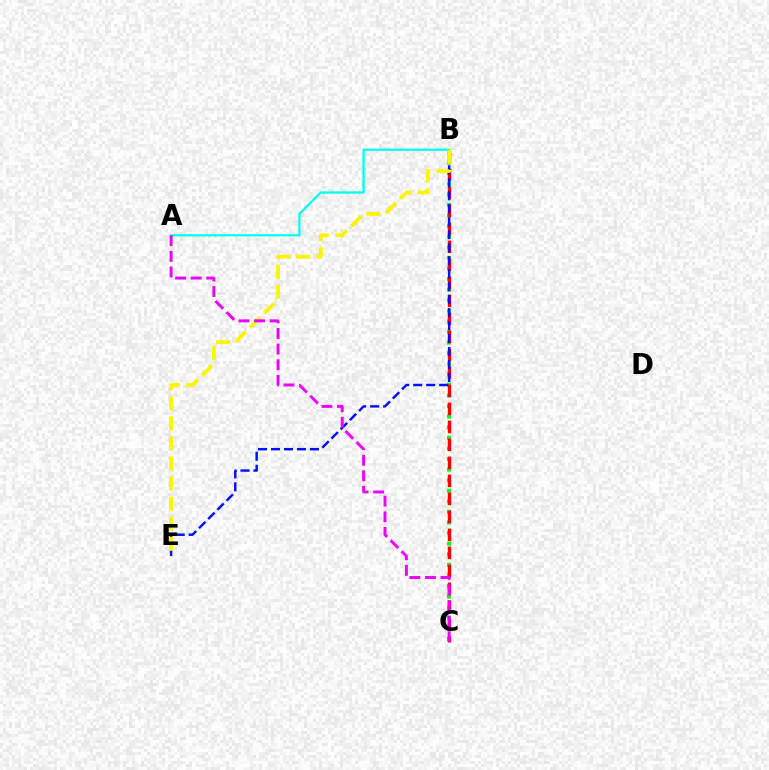{('B', 'C'): [{'color': '#08ff00', 'line_style': 'dotted', 'thickness': 2.88}, {'color': '#ff0000', 'line_style': 'dashed', 'thickness': 2.45}], ('A', 'B'): [{'color': '#00fff6', 'line_style': 'solid', 'thickness': 1.65}], ('B', 'E'): [{'color': '#0010ff', 'line_style': 'dashed', 'thickness': 1.76}, {'color': '#fcf500', 'line_style': 'dashed', 'thickness': 2.73}], ('A', 'C'): [{'color': '#ee00ff', 'line_style': 'dashed', 'thickness': 2.12}]}